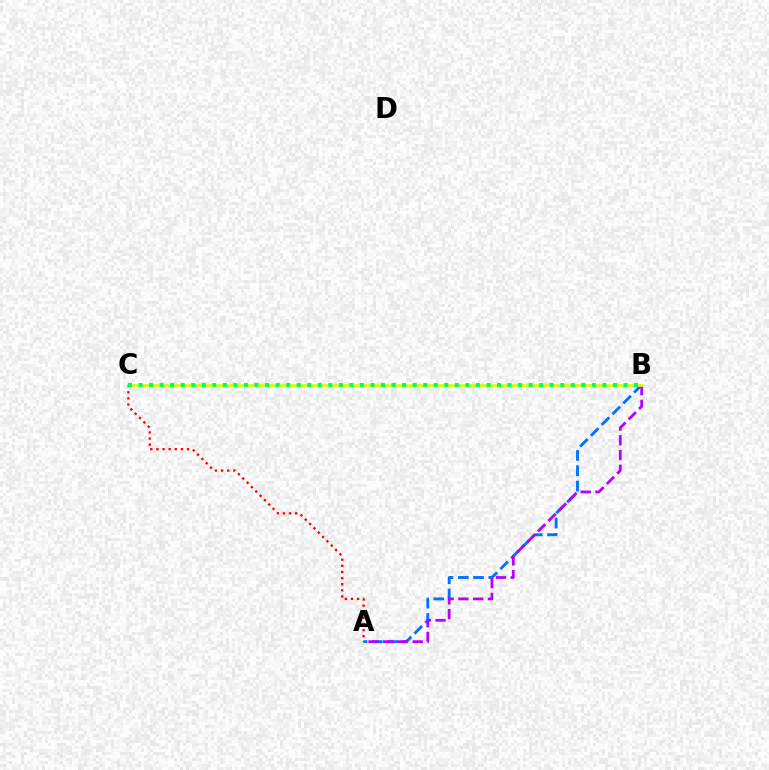{('A', 'C'): [{'color': '#ff0000', 'line_style': 'dotted', 'thickness': 1.66}], ('A', 'B'): [{'color': '#0074ff', 'line_style': 'dashed', 'thickness': 2.08}, {'color': '#b900ff', 'line_style': 'dashed', 'thickness': 2.0}], ('B', 'C'): [{'color': '#d1ff00', 'line_style': 'solid', 'thickness': 1.89}, {'color': '#00ff5c', 'line_style': 'dotted', 'thickness': 2.86}]}